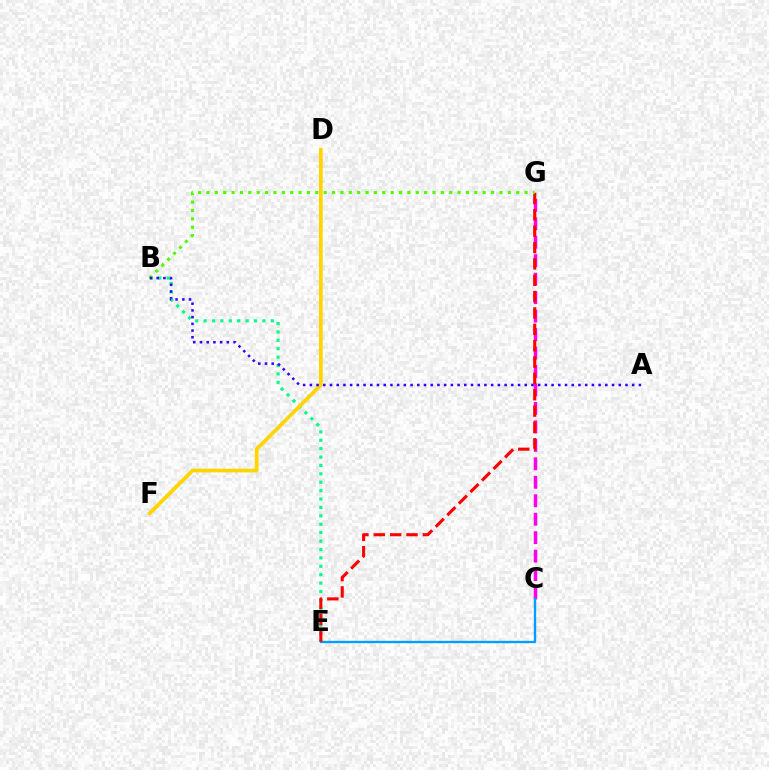{('B', 'E'): [{'color': '#00ff86', 'line_style': 'dotted', 'thickness': 2.28}], ('C', 'G'): [{'color': '#ff00ed', 'line_style': 'dashed', 'thickness': 2.51}], ('C', 'E'): [{'color': '#009eff', 'line_style': 'solid', 'thickness': 1.68}], ('E', 'G'): [{'color': '#ff0000', 'line_style': 'dashed', 'thickness': 2.22}], ('B', 'G'): [{'color': '#4fff00', 'line_style': 'dotted', 'thickness': 2.27}], ('D', 'F'): [{'color': '#ffd500', 'line_style': 'solid', 'thickness': 2.7}], ('A', 'B'): [{'color': '#3700ff', 'line_style': 'dotted', 'thickness': 1.82}]}